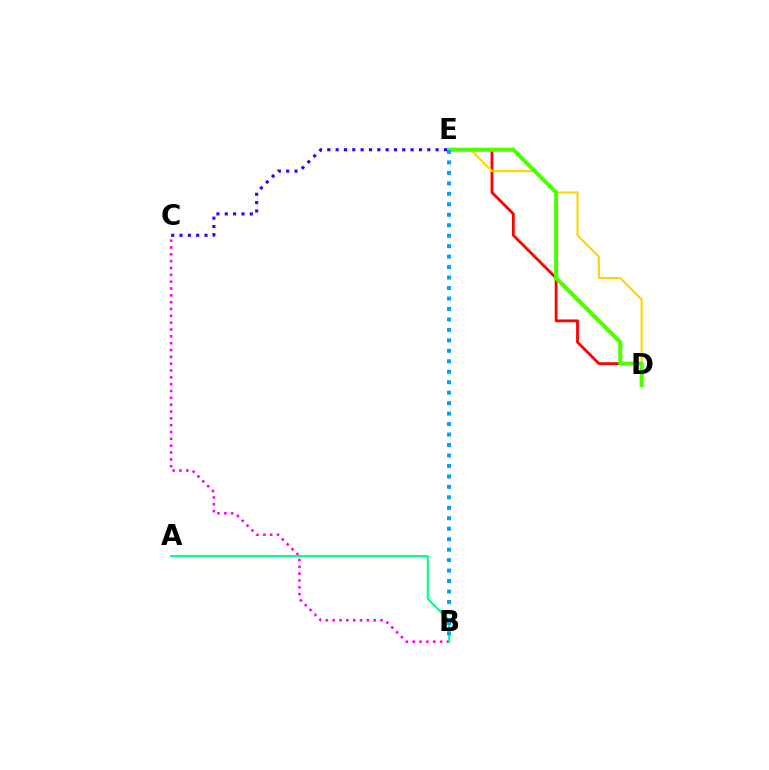{('D', 'E'): [{'color': '#ff0000', 'line_style': 'solid', 'thickness': 2.02}, {'color': '#ffd500', 'line_style': 'solid', 'thickness': 1.53}, {'color': '#4fff00', 'line_style': 'solid', 'thickness': 2.91}], ('B', 'C'): [{'color': '#ff00ed', 'line_style': 'dotted', 'thickness': 1.86}], ('A', 'B'): [{'color': '#00ff86', 'line_style': 'solid', 'thickness': 1.53}], ('C', 'E'): [{'color': '#3700ff', 'line_style': 'dotted', 'thickness': 2.26}], ('B', 'E'): [{'color': '#009eff', 'line_style': 'dotted', 'thickness': 2.84}]}